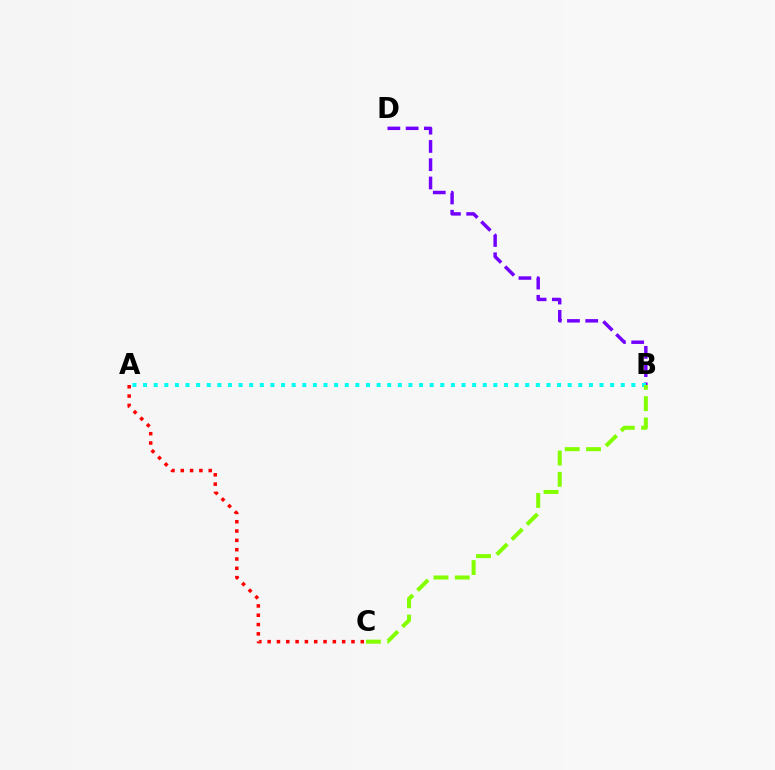{('B', 'D'): [{'color': '#7200ff', 'line_style': 'dashed', 'thickness': 2.48}], ('A', 'B'): [{'color': '#00fff6', 'line_style': 'dotted', 'thickness': 2.88}], ('B', 'C'): [{'color': '#84ff00', 'line_style': 'dashed', 'thickness': 2.9}], ('A', 'C'): [{'color': '#ff0000', 'line_style': 'dotted', 'thickness': 2.53}]}